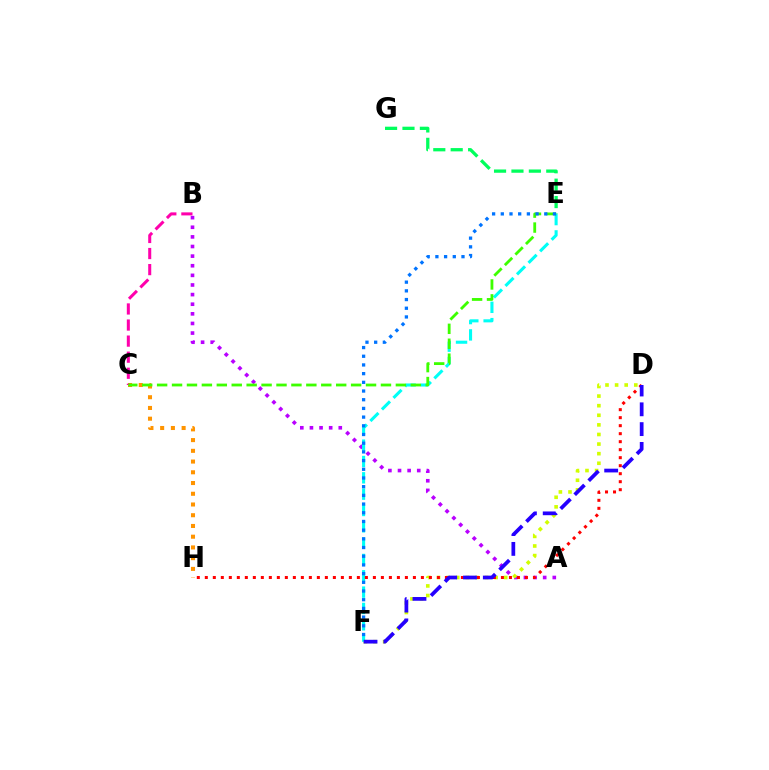{('A', 'B'): [{'color': '#b900ff', 'line_style': 'dotted', 'thickness': 2.61}], ('C', 'H'): [{'color': '#ff9400', 'line_style': 'dotted', 'thickness': 2.92}], ('E', 'G'): [{'color': '#00ff5c', 'line_style': 'dashed', 'thickness': 2.36}], ('B', 'C'): [{'color': '#ff00ac', 'line_style': 'dashed', 'thickness': 2.18}], ('D', 'F'): [{'color': '#d1ff00', 'line_style': 'dotted', 'thickness': 2.61}, {'color': '#2500ff', 'line_style': 'dashed', 'thickness': 2.69}], ('E', 'F'): [{'color': '#00fff6', 'line_style': 'dashed', 'thickness': 2.22}, {'color': '#0074ff', 'line_style': 'dotted', 'thickness': 2.36}], ('D', 'H'): [{'color': '#ff0000', 'line_style': 'dotted', 'thickness': 2.17}], ('C', 'E'): [{'color': '#3dff00', 'line_style': 'dashed', 'thickness': 2.03}]}